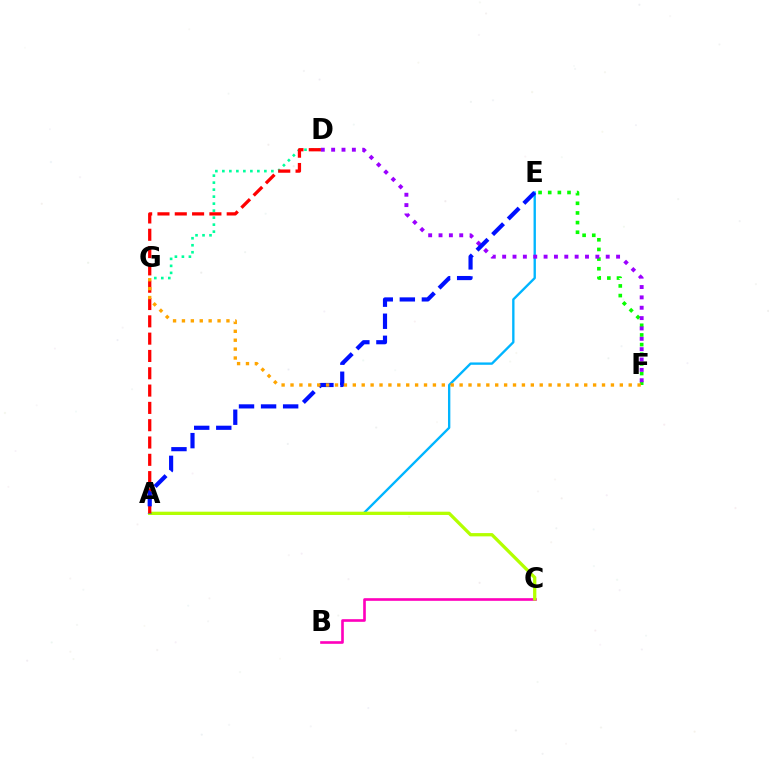{('E', 'F'): [{'color': '#08ff00', 'line_style': 'dotted', 'thickness': 2.62}], ('D', 'G'): [{'color': '#00ff9d', 'line_style': 'dotted', 'thickness': 1.9}], ('A', 'E'): [{'color': '#00b5ff', 'line_style': 'solid', 'thickness': 1.69}, {'color': '#0010ff', 'line_style': 'dashed', 'thickness': 3.0}], ('B', 'C'): [{'color': '#ff00bd', 'line_style': 'solid', 'thickness': 1.9}], ('A', 'C'): [{'color': '#b3ff00', 'line_style': 'solid', 'thickness': 2.36}], ('D', 'F'): [{'color': '#9b00ff', 'line_style': 'dotted', 'thickness': 2.81}], ('A', 'D'): [{'color': '#ff0000', 'line_style': 'dashed', 'thickness': 2.35}], ('F', 'G'): [{'color': '#ffa500', 'line_style': 'dotted', 'thickness': 2.42}]}